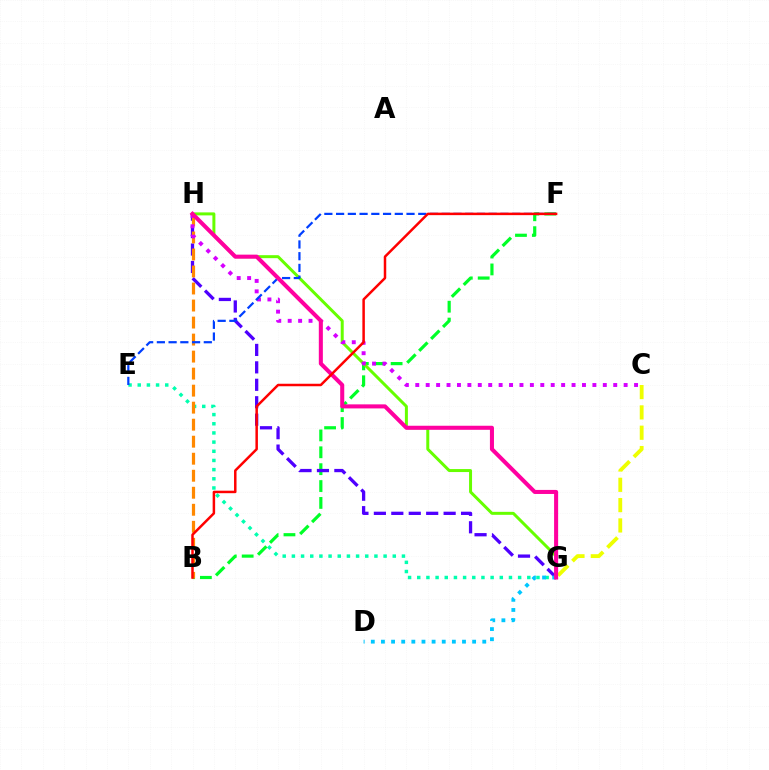{('C', 'G'): [{'color': '#eeff00', 'line_style': 'dashed', 'thickness': 2.76}], ('E', 'G'): [{'color': '#00ffaf', 'line_style': 'dotted', 'thickness': 2.49}], ('B', 'F'): [{'color': '#00ff27', 'line_style': 'dashed', 'thickness': 2.29}, {'color': '#ff0000', 'line_style': 'solid', 'thickness': 1.8}], ('G', 'H'): [{'color': '#4f00ff', 'line_style': 'dashed', 'thickness': 2.37}, {'color': '#66ff00', 'line_style': 'solid', 'thickness': 2.15}, {'color': '#ff00a0', 'line_style': 'solid', 'thickness': 2.92}], ('D', 'G'): [{'color': '#00c7ff', 'line_style': 'dotted', 'thickness': 2.75}], ('B', 'H'): [{'color': '#ff8800', 'line_style': 'dashed', 'thickness': 2.31}], ('C', 'H'): [{'color': '#d600ff', 'line_style': 'dotted', 'thickness': 2.83}], ('E', 'F'): [{'color': '#003fff', 'line_style': 'dashed', 'thickness': 1.59}]}